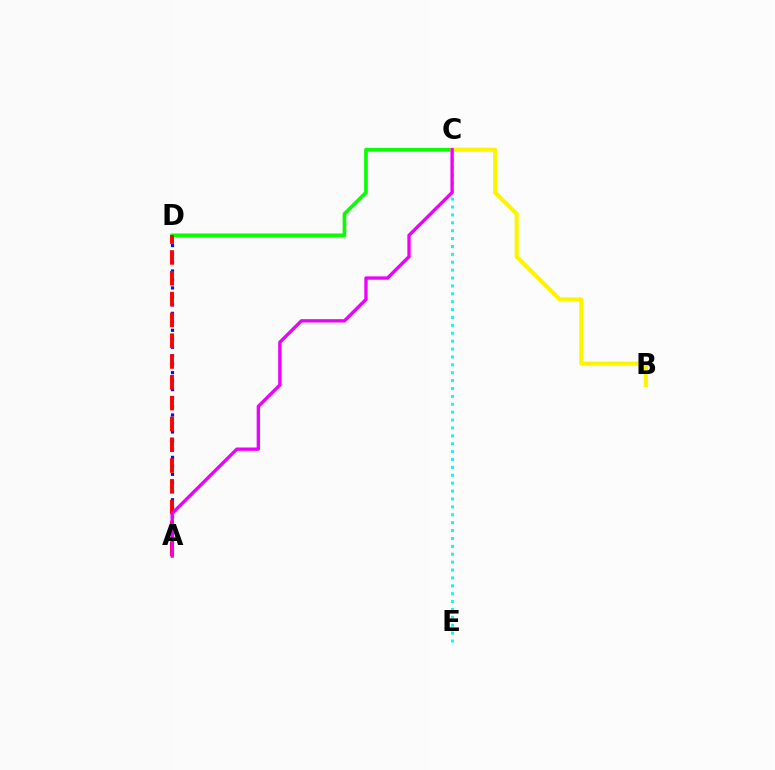{('A', 'D'): [{'color': '#0010ff', 'line_style': 'dotted', 'thickness': 2.3}, {'color': '#ff0000', 'line_style': 'dashed', 'thickness': 2.83}], ('C', 'E'): [{'color': '#00fff6', 'line_style': 'dotted', 'thickness': 2.14}], ('C', 'D'): [{'color': '#08ff00', 'line_style': 'solid', 'thickness': 2.62}], ('B', 'C'): [{'color': '#fcf500', 'line_style': 'solid', 'thickness': 2.95}], ('A', 'C'): [{'color': '#ee00ff', 'line_style': 'solid', 'thickness': 2.4}]}